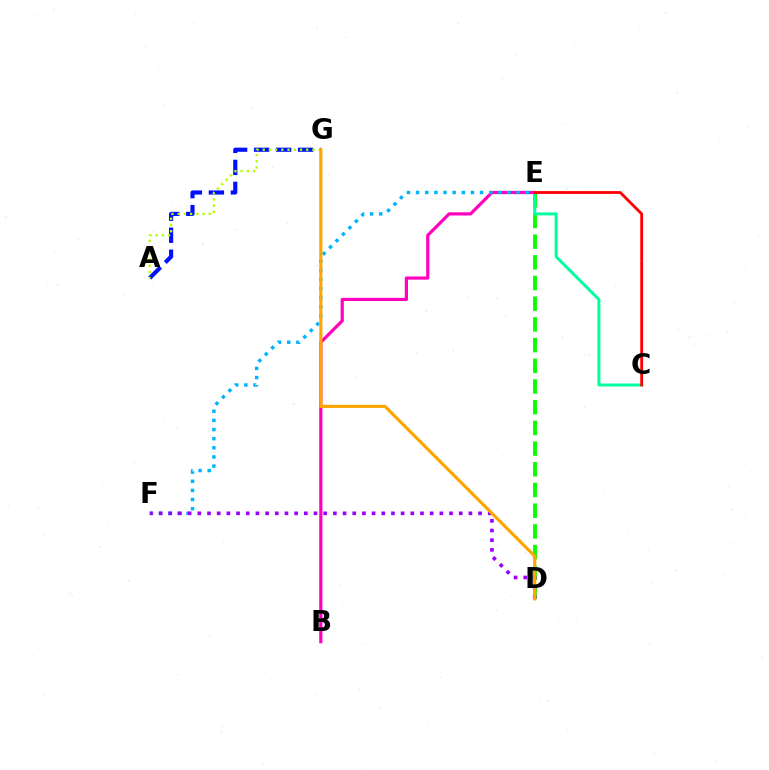{('B', 'E'): [{'color': '#ff00bd', 'line_style': 'solid', 'thickness': 2.3}], ('D', 'E'): [{'color': '#08ff00', 'line_style': 'dashed', 'thickness': 2.81}], ('E', 'F'): [{'color': '#00b5ff', 'line_style': 'dotted', 'thickness': 2.48}], ('A', 'G'): [{'color': '#0010ff', 'line_style': 'dashed', 'thickness': 2.99}, {'color': '#b3ff00', 'line_style': 'dotted', 'thickness': 1.69}], ('D', 'F'): [{'color': '#9b00ff', 'line_style': 'dotted', 'thickness': 2.63}], ('C', 'E'): [{'color': '#00ff9d', 'line_style': 'solid', 'thickness': 2.13}, {'color': '#ff0000', 'line_style': 'solid', 'thickness': 2.02}], ('D', 'G'): [{'color': '#ffa500', 'line_style': 'solid', 'thickness': 2.27}]}